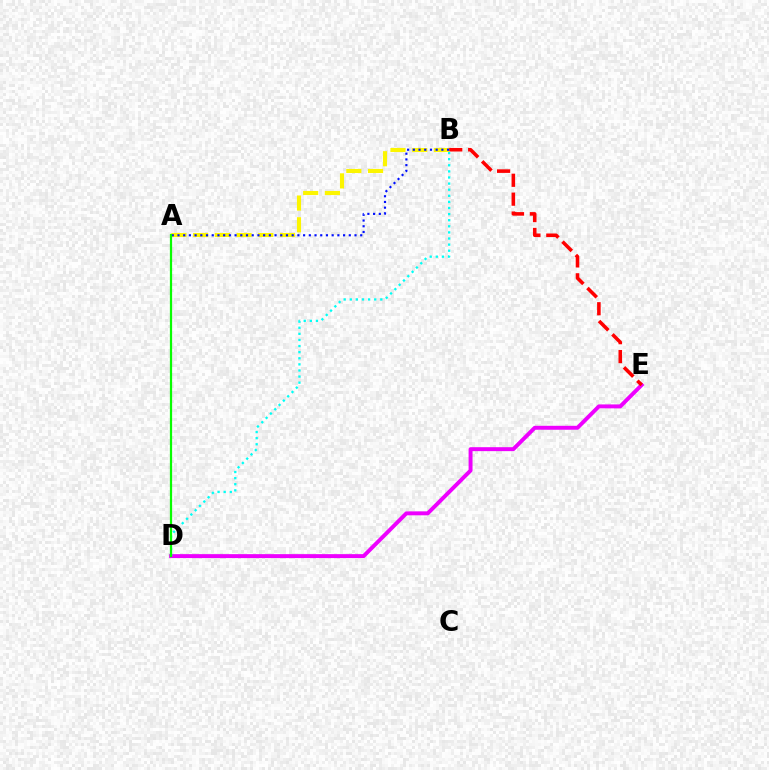{('D', 'E'): [{'color': '#ee00ff', 'line_style': 'solid', 'thickness': 2.84}], ('A', 'B'): [{'color': '#fcf500', 'line_style': 'dashed', 'thickness': 2.95}, {'color': '#0010ff', 'line_style': 'dotted', 'thickness': 1.55}], ('B', 'D'): [{'color': '#00fff6', 'line_style': 'dotted', 'thickness': 1.66}], ('B', 'E'): [{'color': '#ff0000', 'line_style': 'dashed', 'thickness': 2.57}], ('A', 'D'): [{'color': '#08ff00', 'line_style': 'solid', 'thickness': 1.61}]}